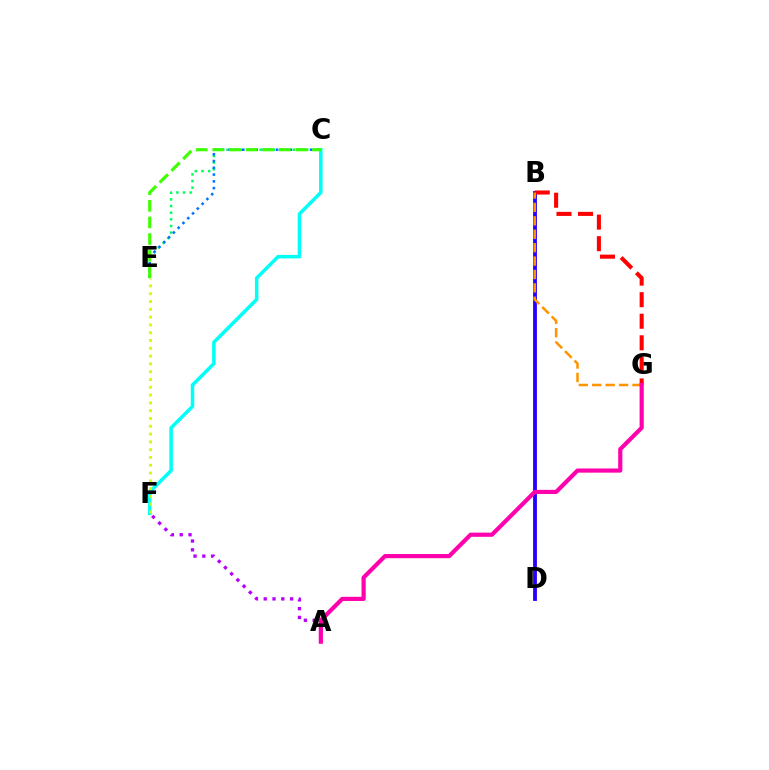{('A', 'F'): [{'color': '#b900ff', 'line_style': 'dotted', 'thickness': 2.39}], ('B', 'D'): [{'color': '#2500ff', 'line_style': 'solid', 'thickness': 2.74}], ('B', 'G'): [{'color': '#ff0000', 'line_style': 'dashed', 'thickness': 2.93}, {'color': '#ff9400', 'line_style': 'dashed', 'thickness': 1.82}], ('C', 'E'): [{'color': '#00ff5c', 'line_style': 'dotted', 'thickness': 1.8}, {'color': '#0074ff', 'line_style': 'dotted', 'thickness': 1.84}, {'color': '#3dff00', 'line_style': 'dashed', 'thickness': 2.26}], ('C', 'F'): [{'color': '#00fff6', 'line_style': 'solid', 'thickness': 2.53}], ('A', 'G'): [{'color': '#ff00ac', 'line_style': 'solid', 'thickness': 3.0}], ('E', 'F'): [{'color': '#d1ff00', 'line_style': 'dotted', 'thickness': 2.12}]}